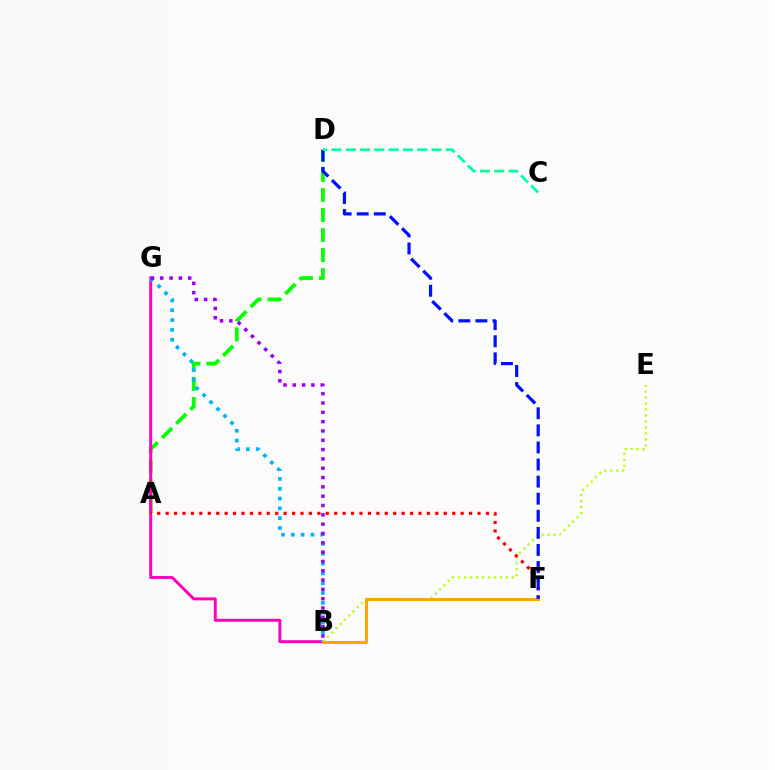{('A', 'D'): [{'color': '#08ff00', 'line_style': 'dashed', 'thickness': 2.72}], ('B', 'G'): [{'color': '#ff00bd', 'line_style': 'solid', 'thickness': 2.13}, {'color': '#00b5ff', 'line_style': 'dotted', 'thickness': 2.67}, {'color': '#9b00ff', 'line_style': 'dotted', 'thickness': 2.53}], ('B', 'E'): [{'color': '#b3ff00', 'line_style': 'dotted', 'thickness': 1.63}], ('A', 'F'): [{'color': '#ff0000', 'line_style': 'dotted', 'thickness': 2.29}], ('B', 'F'): [{'color': '#ffa500', 'line_style': 'solid', 'thickness': 2.16}], ('D', 'F'): [{'color': '#0010ff', 'line_style': 'dashed', 'thickness': 2.32}], ('C', 'D'): [{'color': '#00ff9d', 'line_style': 'dashed', 'thickness': 1.94}]}